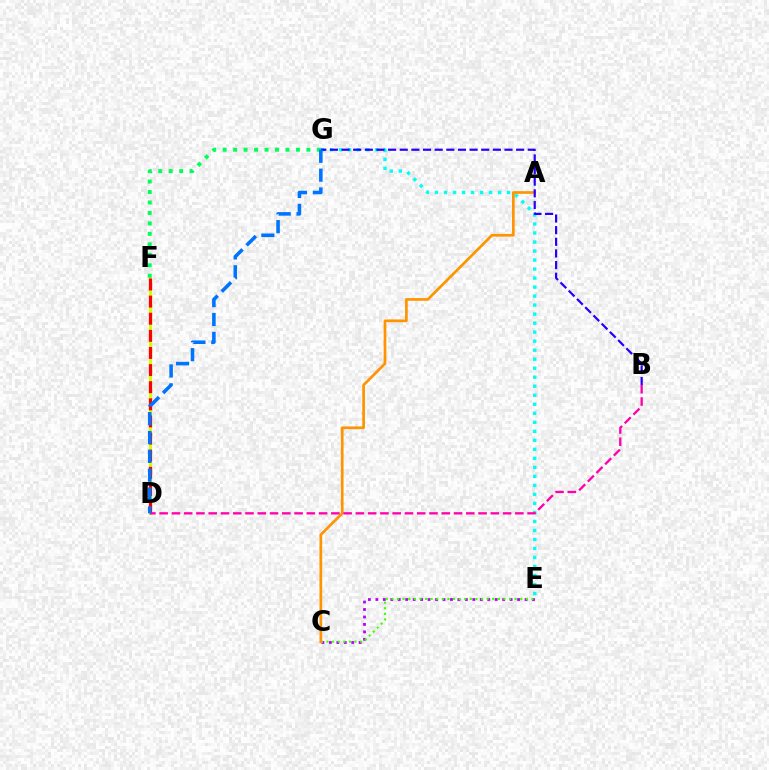{('D', 'F'): [{'color': '#d1ff00', 'line_style': 'solid', 'thickness': 2.24}, {'color': '#ff0000', 'line_style': 'dashed', 'thickness': 2.33}], ('C', 'E'): [{'color': '#b900ff', 'line_style': 'dotted', 'thickness': 2.03}, {'color': '#3dff00', 'line_style': 'dotted', 'thickness': 1.52}], ('E', 'G'): [{'color': '#00fff6', 'line_style': 'dotted', 'thickness': 2.45}], ('F', 'G'): [{'color': '#00ff5c', 'line_style': 'dotted', 'thickness': 2.84}], ('A', 'C'): [{'color': '#ff9400', 'line_style': 'solid', 'thickness': 1.94}], ('B', 'D'): [{'color': '#ff00ac', 'line_style': 'dashed', 'thickness': 1.67}], ('B', 'G'): [{'color': '#2500ff', 'line_style': 'dashed', 'thickness': 1.58}], ('D', 'G'): [{'color': '#0074ff', 'line_style': 'dashed', 'thickness': 2.56}]}